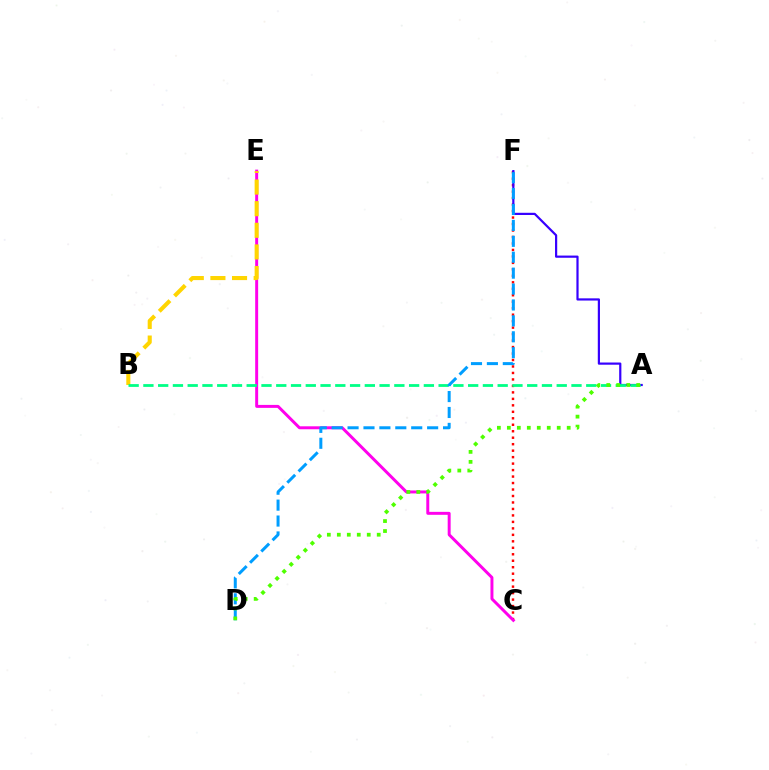{('C', 'F'): [{'color': '#ff0000', 'line_style': 'dotted', 'thickness': 1.76}], ('C', 'E'): [{'color': '#ff00ed', 'line_style': 'solid', 'thickness': 2.13}], ('A', 'F'): [{'color': '#3700ff', 'line_style': 'solid', 'thickness': 1.58}], ('B', 'E'): [{'color': '#ffd500', 'line_style': 'dashed', 'thickness': 2.94}], ('A', 'B'): [{'color': '#00ff86', 'line_style': 'dashed', 'thickness': 2.01}], ('D', 'F'): [{'color': '#009eff', 'line_style': 'dashed', 'thickness': 2.16}], ('A', 'D'): [{'color': '#4fff00', 'line_style': 'dotted', 'thickness': 2.71}]}